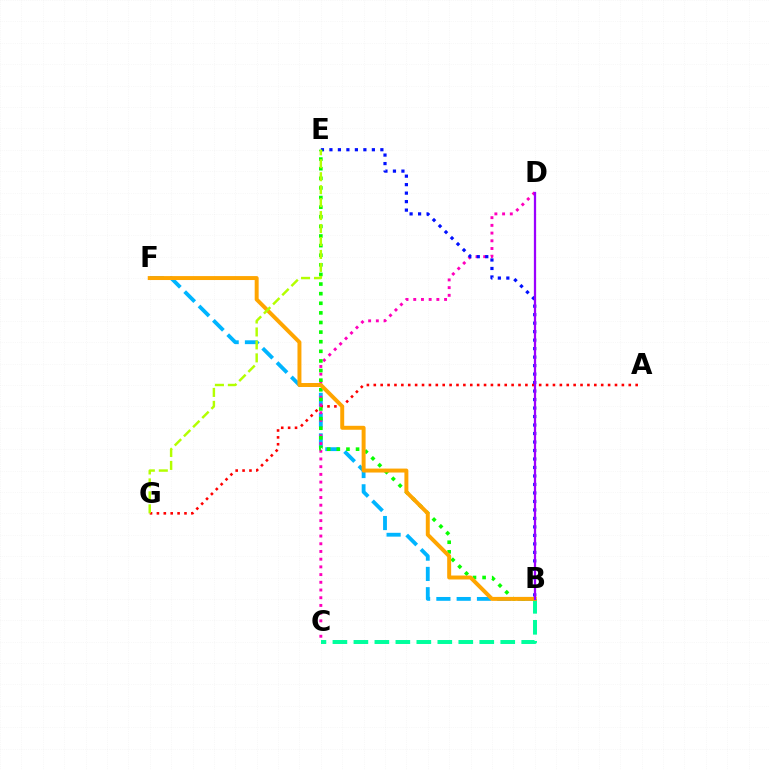{('B', 'F'): [{'color': '#00b5ff', 'line_style': 'dashed', 'thickness': 2.76}, {'color': '#ffa500', 'line_style': 'solid', 'thickness': 2.85}], ('A', 'G'): [{'color': '#ff0000', 'line_style': 'dotted', 'thickness': 1.87}], ('C', 'D'): [{'color': '#ff00bd', 'line_style': 'dotted', 'thickness': 2.09}], ('B', 'C'): [{'color': '#00ff9d', 'line_style': 'dashed', 'thickness': 2.85}], ('B', 'E'): [{'color': '#0010ff', 'line_style': 'dotted', 'thickness': 2.31}, {'color': '#08ff00', 'line_style': 'dotted', 'thickness': 2.61}], ('E', 'G'): [{'color': '#b3ff00', 'line_style': 'dashed', 'thickness': 1.76}], ('B', 'D'): [{'color': '#9b00ff', 'line_style': 'solid', 'thickness': 1.63}]}